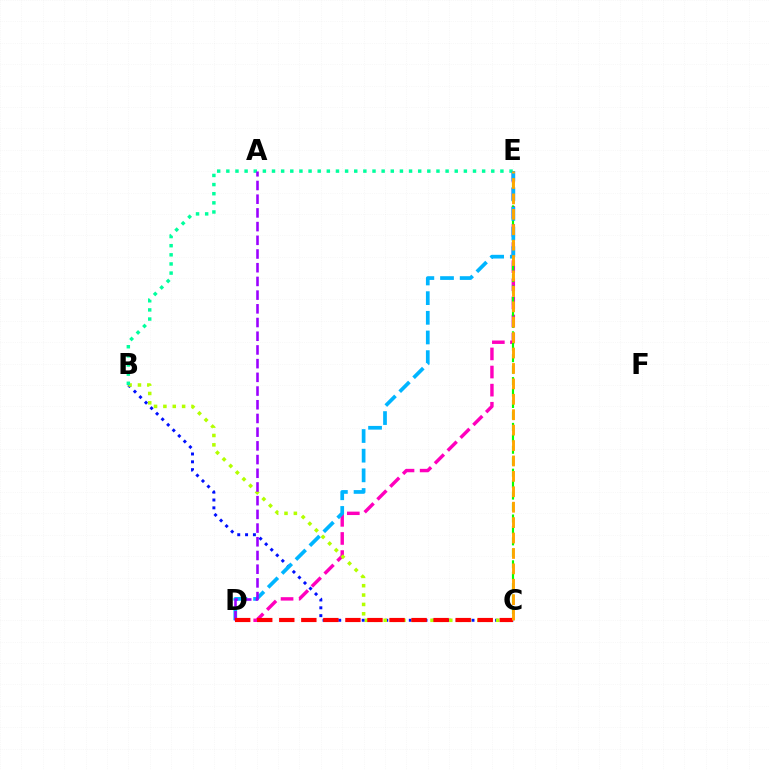{('D', 'E'): [{'color': '#ff00bd', 'line_style': 'dashed', 'thickness': 2.46}, {'color': '#00b5ff', 'line_style': 'dashed', 'thickness': 2.67}], ('B', 'C'): [{'color': '#0010ff', 'line_style': 'dotted', 'thickness': 2.13}, {'color': '#b3ff00', 'line_style': 'dotted', 'thickness': 2.54}], ('B', 'E'): [{'color': '#00ff9d', 'line_style': 'dotted', 'thickness': 2.48}], ('C', 'E'): [{'color': '#08ff00', 'line_style': 'dashed', 'thickness': 1.56}, {'color': '#ffa500', 'line_style': 'dashed', 'thickness': 2.09}], ('A', 'D'): [{'color': '#9b00ff', 'line_style': 'dashed', 'thickness': 1.86}], ('C', 'D'): [{'color': '#ff0000', 'line_style': 'dashed', 'thickness': 3.0}]}